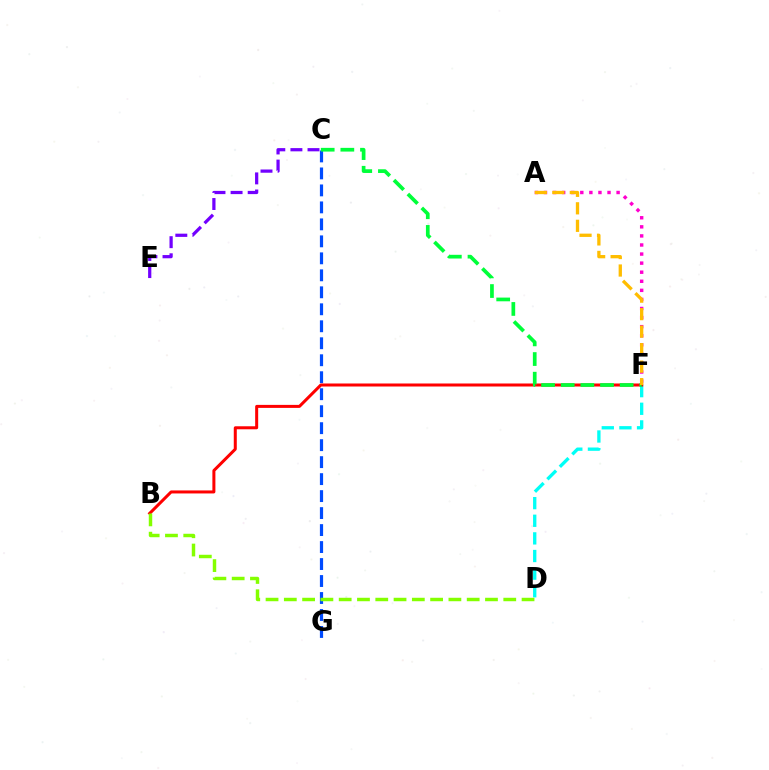{('C', 'G'): [{'color': '#004bff', 'line_style': 'dashed', 'thickness': 2.31}], ('A', 'F'): [{'color': '#ff00cf', 'line_style': 'dotted', 'thickness': 2.47}, {'color': '#ffbd00', 'line_style': 'dashed', 'thickness': 2.38}], ('D', 'F'): [{'color': '#00fff6', 'line_style': 'dashed', 'thickness': 2.39}], ('B', 'F'): [{'color': '#ff0000', 'line_style': 'solid', 'thickness': 2.17}], ('C', 'F'): [{'color': '#00ff39', 'line_style': 'dashed', 'thickness': 2.67}], ('C', 'E'): [{'color': '#7200ff', 'line_style': 'dashed', 'thickness': 2.32}], ('B', 'D'): [{'color': '#84ff00', 'line_style': 'dashed', 'thickness': 2.48}]}